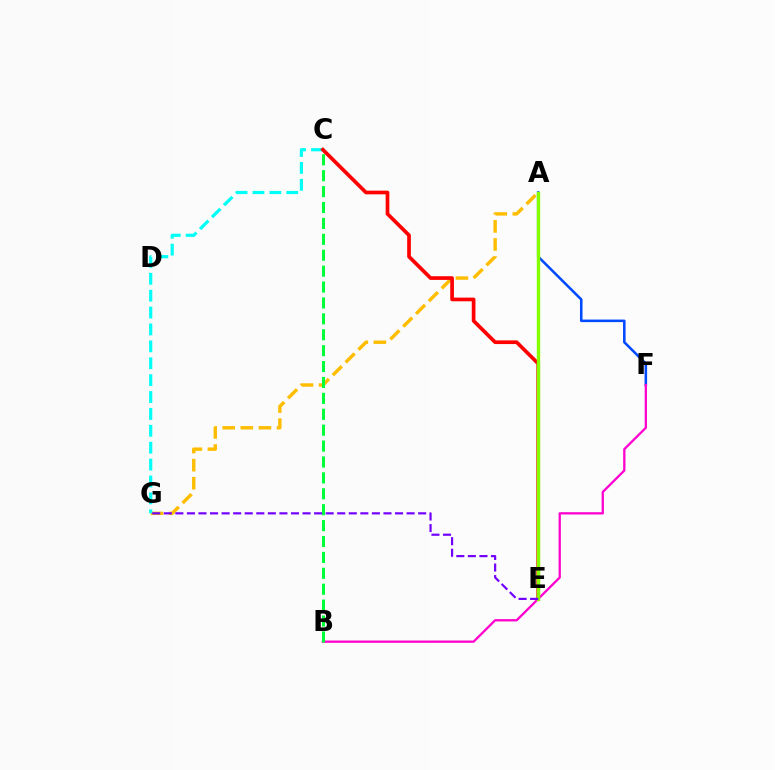{('A', 'G'): [{'color': '#ffbd00', 'line_style': 'dashed', 'thickness': 2.46}], ('A', 'F'): [{'color': '#004bff', 'line_style': 'solid', 'thickness': 1.84}], ('C', 'G'): [{'color': '#00fff6', 'line_style': 'dashed', 'thickness': 2.29}], ('C', 'E'): [{'color': '#ff0000', 'line_style': 'solid', 'thickness': 2.66}], ('B', 'F'): [{'color': '#ff00cf', 'line_style': 'solid', 'thickness': 1.65}], ('B', 'C'): [{'color': '#00ff39', 'line_style': 'dashed', 'thickness': 2.16}], ('A', 'E'): [{'color': '#84ff00', 'line_style': 'solid', 'thickness': 2.45}], ('E', 'G'): [{'color': '#7200ff', 'line_style': 'dashed', 'thickness': 1.57}]}